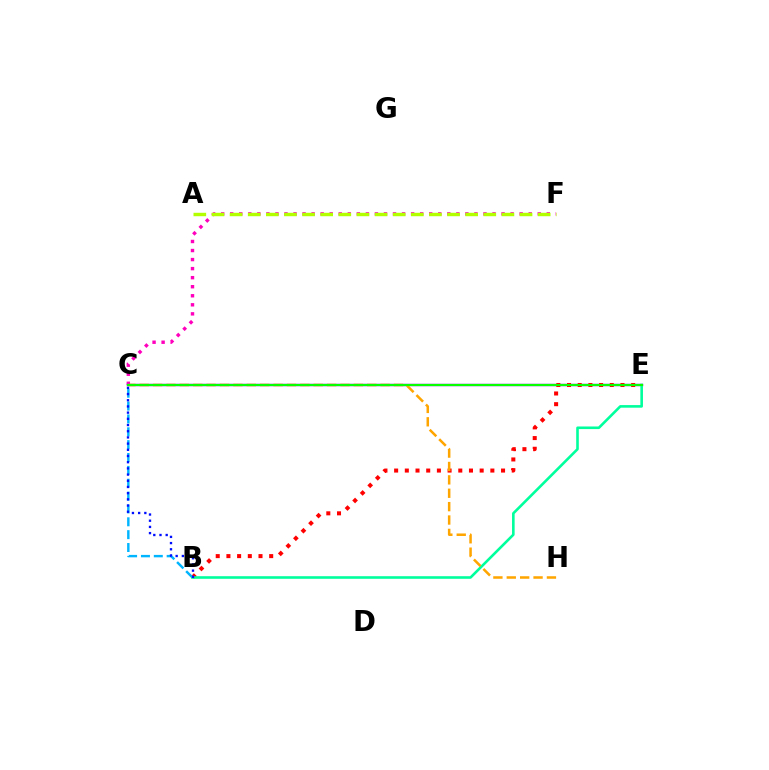{('C', 'F'): [{'color': '#ff00bd', 'line_style': 'dotted', 'thickness': 2.46}], ('A', 'F'): [{'color': '#b3ff00', 'line_style': 'dashed', 'thickness': 2.46}], ('C', 'E'): [{'color': '#9b00ff', 'line_style': 'solid', 'thickness': 1.71}, {'color': '#08ff00', 'line_style': 'solid', 'thickness': 1.57}], ('B', 'E'): [{'color': '#ff0000', 'line_style': 'dotted', 'thickness': 2.9}, {'color': '#00ff9d', 'line_style': 'solid', 'thickness': 1.87}], ('B', 'C'): [{'color': '#00b5ff', 'line_style': 'dashed', 'thickness': 1.75}, {'color': '#0010ff', 'line_style': 'dotted', 'thickness': 1.68}], ('C', 'H'): [{'color': '#ffa500', 'line_style': 'dashed', 'thickness': 1.82}]}